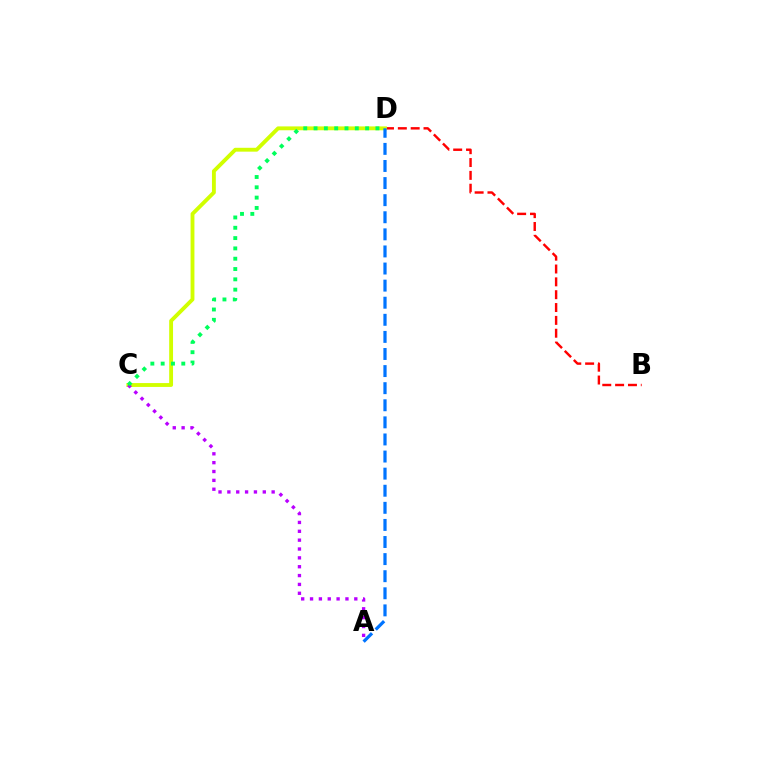{('B', 'D'): [{'color': '#ff0000', 'line_style': 'dashed', 'thickness': 1.74}], ('C', 'D'): [{'color': '#d1ff00', 'line_style': 'solid', 'thickness': 2.78}, {'color': '#00ff5c', 'line_style': 'dotted', 'thickness': 2.8}], ('A', 'D'): [{'color': '#0074ff', 'line_style': 'dashed', 'thickness': 2.32}], ('A', 'C'): [{'color': '#b900ff', 'line_style': 'dotted', 'thickness': 2.41}]}